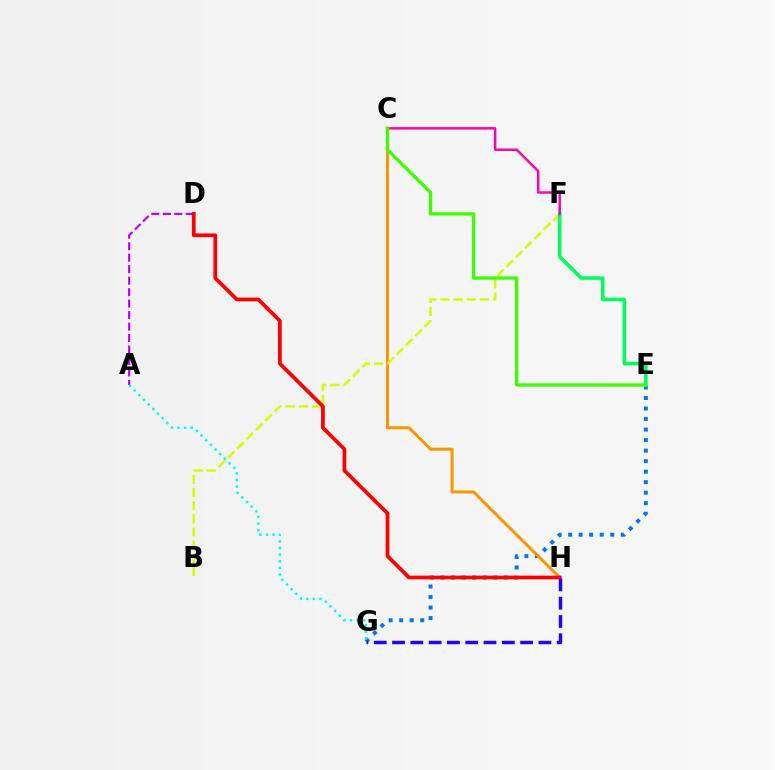{('E', 'G'): [{'color': '#0074ff', 'line_style': 'dotted', 'thickness': 2.86}], ('C', 'H'): [{'color': '#ff9400', 'line_style': 'solid', 'thickness': 2.16}], ('A', 'D'): [{'color': '#b900ff', 'line_style': 'dashed', 'thickness': 1.56}], ('B', 'F'): [{'color': '#d1ff00', 'line_style': 'dashed', 'thickness': 1.79}], ('E', 'F'): [{'color': '#00ff5c', 'line_style': 'solid', 'thickness': 2.55}], ('D', 'H'): [{'color': '#ff0000', 'line_style': 'solid', 'thickness': 2.69}], ('A', 'G'): [{'color': '#00fff6', 'line_style': 'dotted', 'thickness': 1.79}], ('C', 'F'): [{'color': '#ff00ac', 'line_style': 'solid', 'thickness': 1.77}], ('G', 'H'): [{'color': '#2500ff', 'line_style': 'dashed', 'thickness': 2.49}], ('C', 'E'): [{'color': '#3dff00', 'line_style': 'solid', 'thickness': 2.37}]}